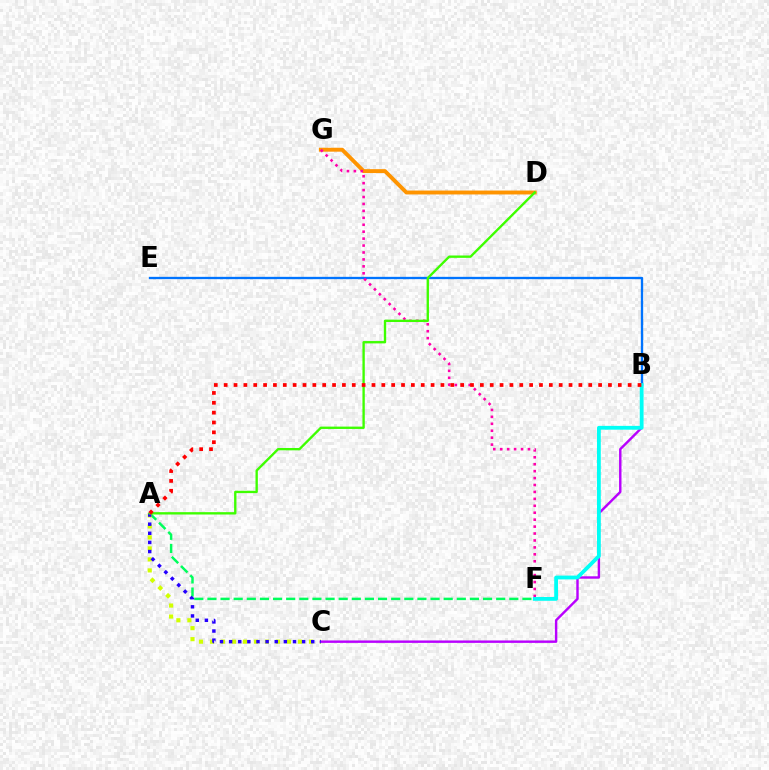{('A', 'F'): [{'color': '#00ff5c', 'line_style': 'dashed', 'thickness': 1.78}], ('D', 'G'): [{'color': '#ff9400', 'line_style': 'solid', 'thickness': 2.81}], ('B', 'E'): [{'color': '#0074ff', 'line_style': 'solid', 'thickness': 1.67}], ('A', 'C'): [{'color': '#d1ff00', 'line_style': 'dotted', 'thickness': 2.99}, {'color': '#2500ff', 'line_style': 'dotted', 'thickness': 2.48}], ('F', 'G'): [{'color': '#ff00ac', 'line_style': 'dotted', 'thickness': 1.88}], ('B', 'C'): [{'color': '#b900ff', 'line_style': 'solid', 'thickness': 1.74}], ('B', 'F'): [{'color': '#00fff6', 'line_style': 'solid', 'thickness': 2.74}], ('A', 'D'): [{'color': '#3dff00', 'line_style': 'solid', 'thickness': 1.69}], ('A', 'B'): [{'color': '#ff0000', 'line_style': 'dotted', 'thickness': 2.68}]}